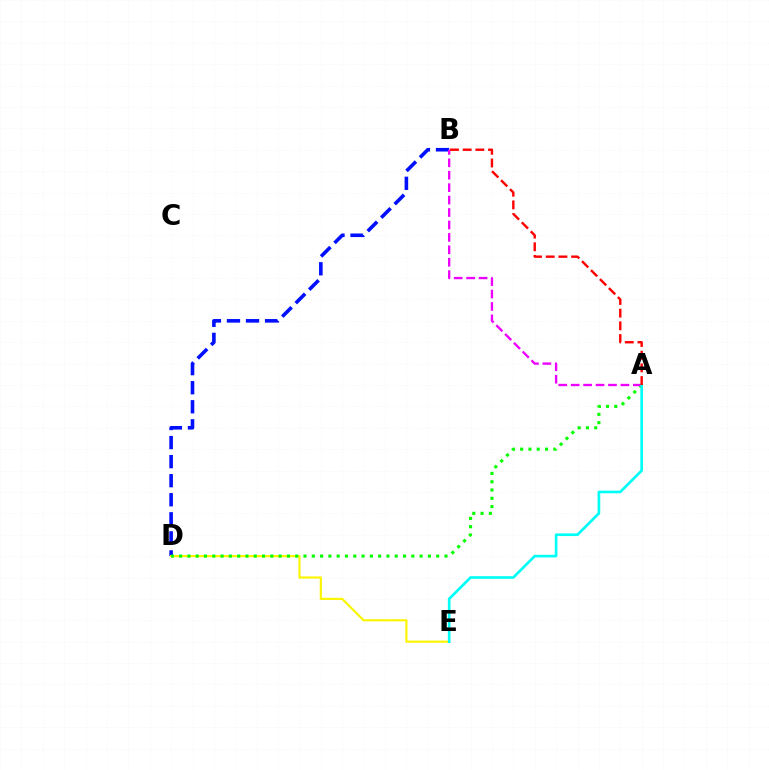{('B', 'D'): [{'color': '#0010ff', 'line_style': 'dashed', 'thickness': 2.59}], ('D', 'E'): [{'color': '#fcf500', 'line_style': 'solid', 'thickness': 1.55}], ('A', 'D'): [{'color': '#08ff00', 'line_style': 'dotted', 'thickness': 2.25}], ('A', 'B'): [{'color': '#ee00ff', 'line_style': 'dashed', 'thickness': 1.69}, {'color': '#ff0000', 'line_style': 'dashed', 'thickness': 1.72}], ('A', 'E'): [{'color': '#00fff6', 'line_style': 'solid', 'thickness': 1.91}]}